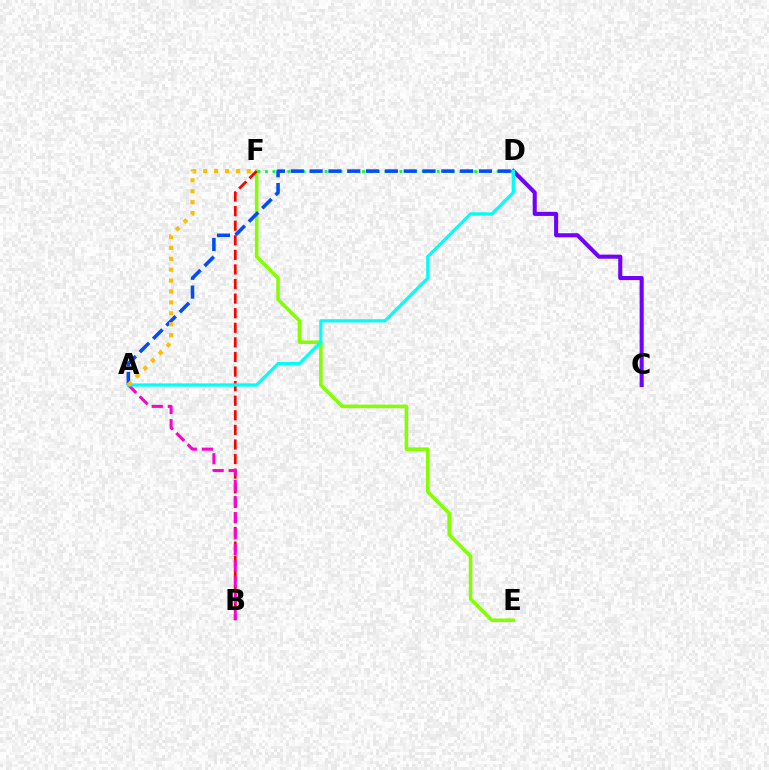{('C', 'D'): [{'color': '#7200ff', 'line_style': 'solid', 'thickness': 2.94}], ('E', 'F'): [{'color': '#84ff00', 'line_style': 'solid', 'thickness': 2.57}], ('D', 'F'): [{'color': '#00ff39', 'line_style': 'dotted', 'thickness': 2.03}], ('B', 'F'): [{'color': '#ff0000', 'line_style': 'dashed', 'thickness': 1.98}], ('A', 'B'): [{'color': '#ff00cf', 'line_style': 'dashed', 'thickness': 2.18}], ('A', 'D'): [{'color': '#004bff', 'line_style': 'dashed', 'thickness': 2.56}, {'color': '#00fff6', 'line_style': 'solid', 'thickness': 2.31}], ('A', 'F'): [{'color': '#ffbd00', 'line_style': 'dotted', 'thickness': 2.97}]}